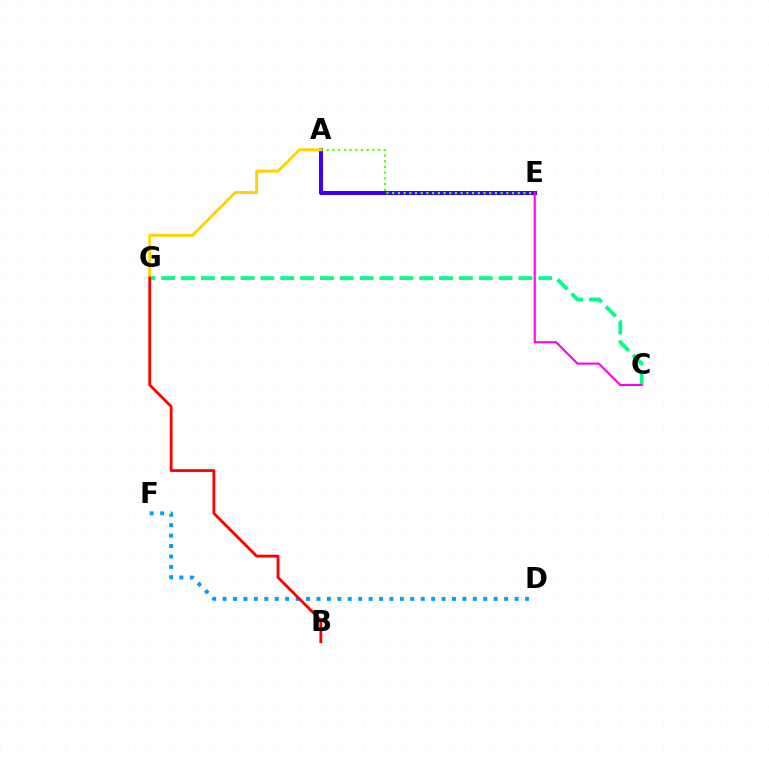{('C', 'G'): [{'color': '#00ff86', 'line_style': 'dashed', 'thickness': 2.7}], ('A', 'E'): [{'color': '#3700ff', 'line_style': 'solid', 'thickness': 2.92}, {'color': '#4fff00', 'line_style': 'dotted', 'thickness': 1.55}], ('A', 'G'): [{'color': '#ffd500', 'line_style': 'solid', 'thickness': 2.12}], ('C', 'E'): [{'color': '#ff00ed', 'line_style': 'solid', 'thickness': 1.51}], ('D', 'F'): [{'color': '#009eff', 'line_style': 'dotted', 'thickness': 2.83}], ('B', 'G'): [{'color': '#ff0000', 'line_style': 'solid', 'thickness': 2.04}]}